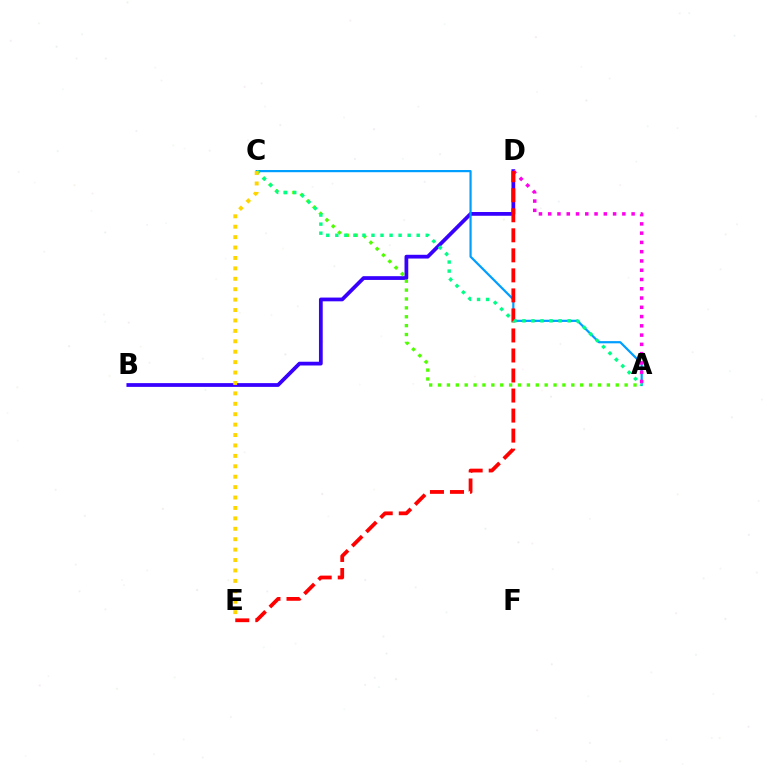{('B', 'D'): [{'color': '#3700ff', 'line_style': 'solid', 'thickness': 2.7}], ('A', 'C'): [{'color': '#009eff', 'line_style': 'solid', 'thickness': 1.58}, {'color': '#4fff00', 'line_style': 'dotted', 'thickness': 2.41}, {'color': '#00ff86', 'line_style': 'dotted', 'thickness': 2.46}], ('A', 'D'): [{'color': '#ff00ed', 'line_style': 'dotted', 'thickness': 2.52}], ('D', 'E'): [{'color': '#ff0000', 'line_style': 'dashed', 'thickness': 2.72}], ('C', 'E'): [{'color': '#ffd500', 'line_style': 'dotted', 'thickness': 2.83}]}